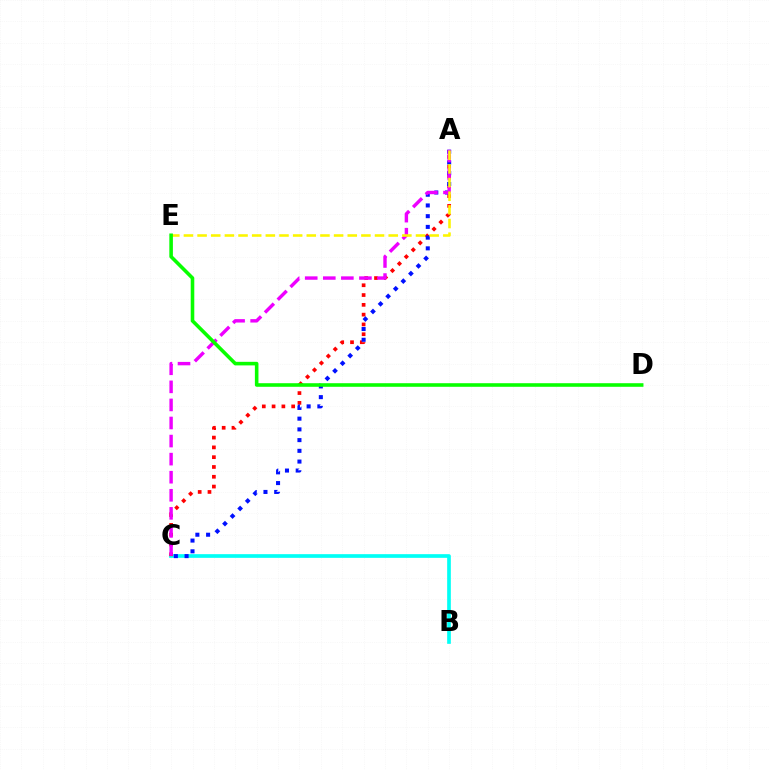{('B', 'C'): [{'color': '#00fff6', 'line_style': 'solid', 'thickness': 2.64}], ('A', 'C'): [{'color': '#ff0000', 'line_style': 'dotted', 'thickness': 2.66}, {'color': '#0010ff', 'line_style': 'dotted', 'thickness': 2.91}, {'color': '#ee00ff', 'line_style': 'dashed', 'thickness': 2.45}], ('A', 'E'): [{'color': '#fcf500', 'line_style': 'dashed', 'thickness': 1.85}], ('D', 'E'): [{'color': '#08ff00', 'line_style': 'solid', 'thickness': 2.58}]}